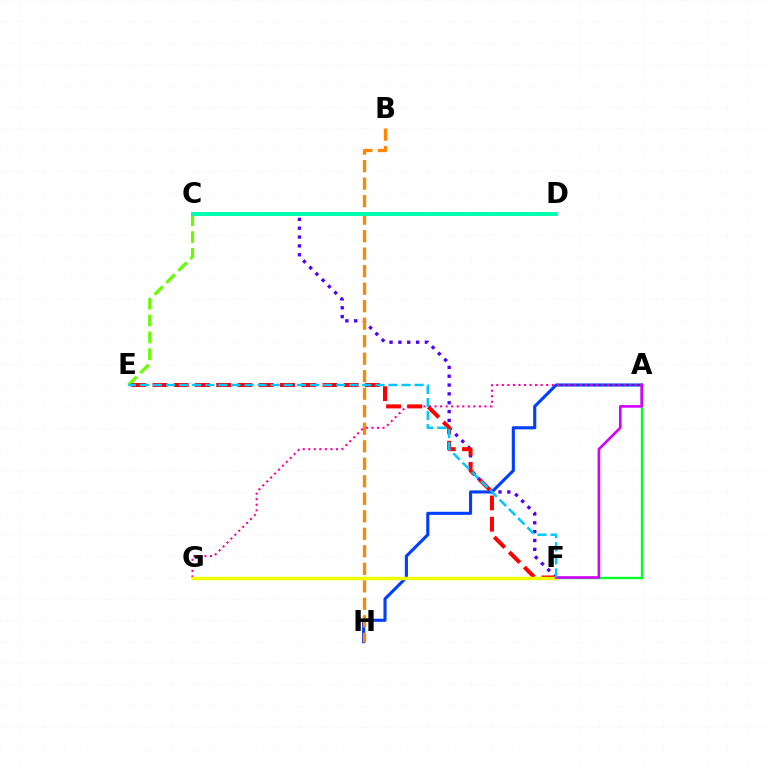{('A', 'H'): [{'color': '#003fff', 'line_style': 'solid', 'thickness': 2.23}], ('C', 'F'): [{'color': '#4f00ff', 'line_style': 'dotted', 'thickness': 2.4}], ('B', 'H'): [{'color': '#ff8800', 'line_style': 'dashed', 'thickness': 2.38}], ('A', 'G'): [{'color': '#ff00a0', 'line_style': 'dotted', 'thickness': 1.51}], ('C', 'E'): [{'color': '#66ff00', 'line_style': 'dashed', 'thickness': 2.29}], ('A', 'F'): [{'color': '#00ff27', 'line_style': 'solid', 'thickness': 1.69}, {'color': '#d600ff', 'line_style': 'solid', 'thickness': 1.9}], ('E', 'F'): [{'color': '#ff0000', 'line_style': 'dashed', 'thickness': 2.89}, {'color': '#00c7ff', 'line_style': 'dashed', 'thickness': 1.78}], ('C', 'D'): [{'color': '#00ffaf', 'line_style': 'solid', 'thickness': 2.84}], ('F', 'G'): [{'color': '#eeff00', 'line_style': 'solid', 'thickness': 2.45}]}